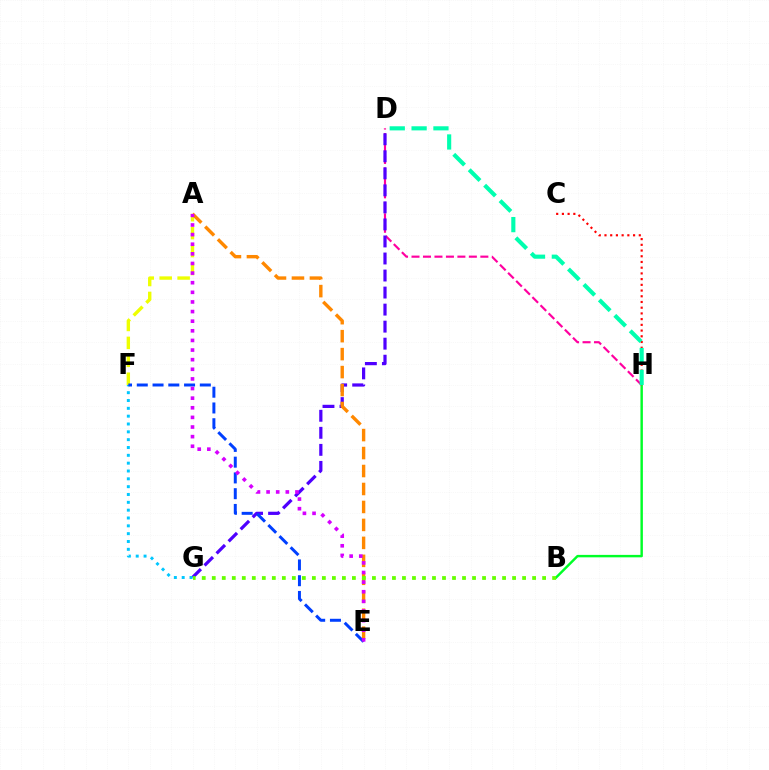{('C', 'H'): [{'color': '#ff0000', 'line_style': 'dotted', 'thickness': 1.55}], ('B', 'H'): [{'color': '#00ff27', 'line_style': 'solid', 'thickness': 1.76}], ('D', 'H'): [{'color': '#ff00a0', 'line_style': 'dashed', 'thickness': 1.56}, {'color': '#00ffaf', 'line_style': 'dashed', 'thickness': 2.97}], ('D', 'G'): [{'color': '#4f00ff', 'line_style': 'dashed', 'thickness': 2.31}], ('A', 'F'): [{'color': '#eeff00', 'line_style': 'dashed', 'thickness': 2.44}], ('A', 'E'): [{'color': '#ff8800', 'line_style': 'dashed', 'thickness': 2.44}, {'color': '#d600ff', 'line_style': 'dotted', 'thickness': 2.61}], ('F', 'G'): [{'color': '#00c7ff', 'line_style': 'dotted', 'thickness': 2.13}], ('B', 'G'): [{'color': '#66ff00', 'line_style': 'dotted', 'thickness': 2.72}], ('E', 'F'): [{'color': '#003fff', 'line_style': 'dashed', 'thickness': 2.14}]}